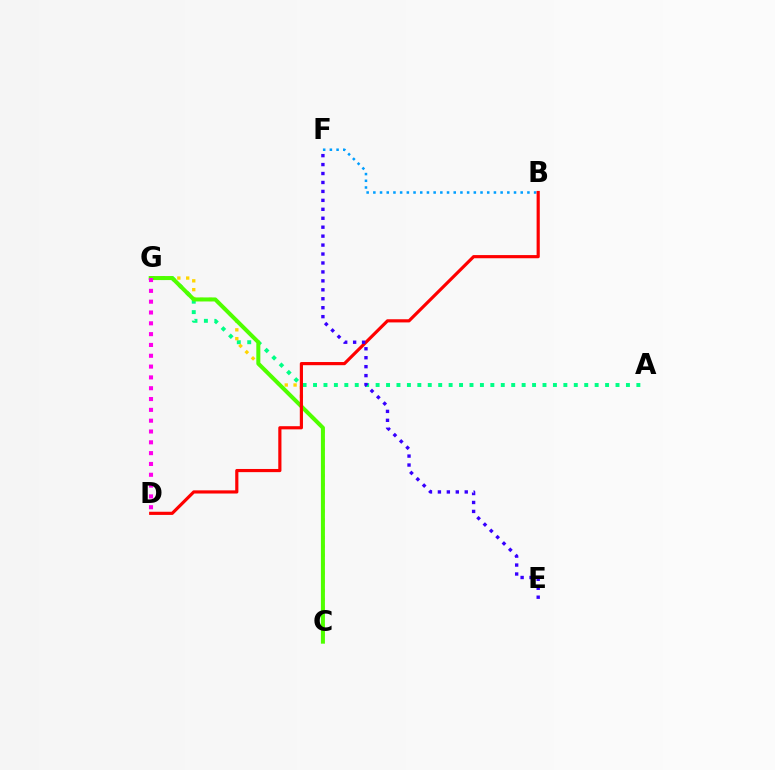{('A', 'G'): [{'color': '#00ff86', 'line_style': 'dotted', 'thickness': 2.83}], ('C', 'G'): [{'color': '#ffd500', 'line_style': 'dotted', 'thickness': 2.4}, {'color': '#4fff00', 'line_style': 'solid', 'thickness': 2.89}], ('B', 'F'): [{'color': '#009eff', 'line_style': 'dotted', 'thickness': 1.82}], ('B', 'D'): [{'color': '#ff0000', 'line_style': 'solid', 'thickness': 2.28}], ('D', 'G'): [{'color': '#ff00ed', 'line_style': 'dotted', 'thickness': 2.94}], ('E', 'F'): [{'color': '#3700ff', 'line_style': 'dotted', 'thickness': 2.43}]}